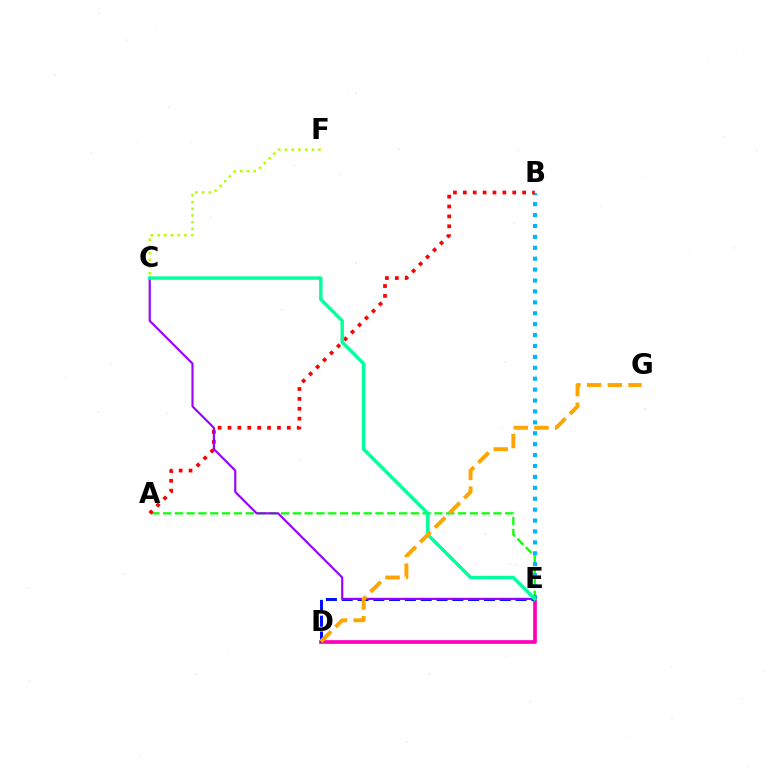{('A', 'E'): [{'color': '#08ff00', 'line_style': 'dashed', 'thickness': 1.6}], ('B', 'E'): [{'color': '#00b5ff', 'line_style': 'dotted', 'thickness': 2.96}], ('A', 'B'): [{'color': '#ff0000', 'line_style': 'dotted', 'thickness': 2.69}], ('D', 'E'): [{'color': '#ff00bd', 'line_style': 'solid', 'thickness': 2.66}, {'color': '#0010ff', 'line_style': 'dashed', 'thickness': 2.15}], ('C', 'E'): [{'color': '#9b00ff', 'line_style': 'solid', 'thickness': 1.55}, {'color': '#00ff9d', 'line_style': 'solid', 'thickness': 2.46}], ('C', 'F'): [{'color': '#b3ff00', 'line_style': 'dotted', 'thickness': 1.82}], ('D', 'G'): [{'color': '#ffa500', 'line_style': 'dashed', 'thickness': 2.81}]}